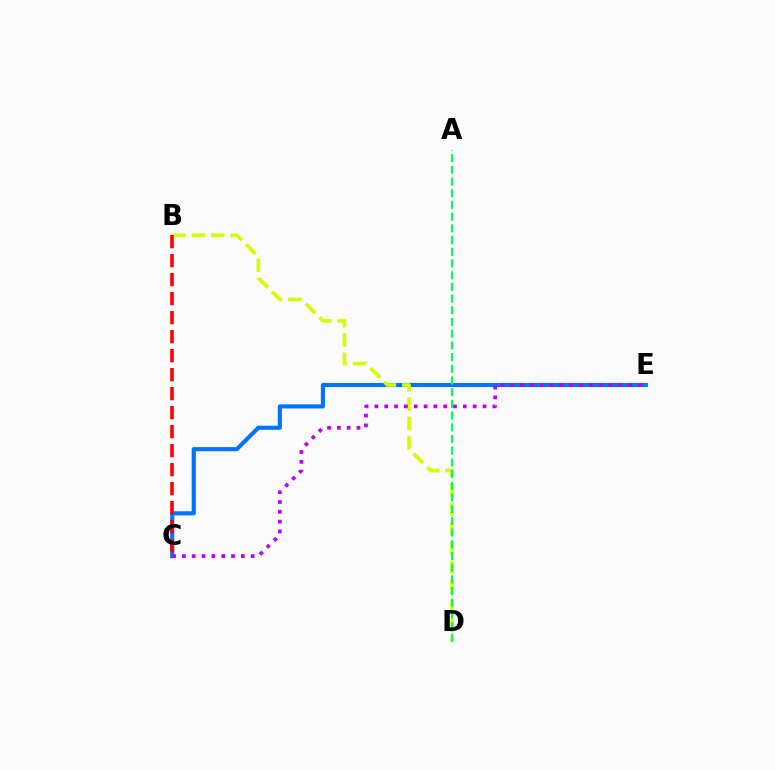{('C', 'E'): [{'color': '#0074ff', 'line_style': 'solid', 'thickness': 2.97}, {'color': '#b900ff', 'line_style': 'dotted', 'thickness': 2.67}], ('B', 'D'): [{'color': '#d1ff00', 'line_style': 'dashed', 'thickness': 2.63}], ('A', 'D'): [{'color': '#00ff5c', 'line_style': 'dashed', 'thickness': 1.59}], ('B', 'C'): [{'color': '#ff0000', 'line_style': 'dashed', 'thickness': 2.58}]}